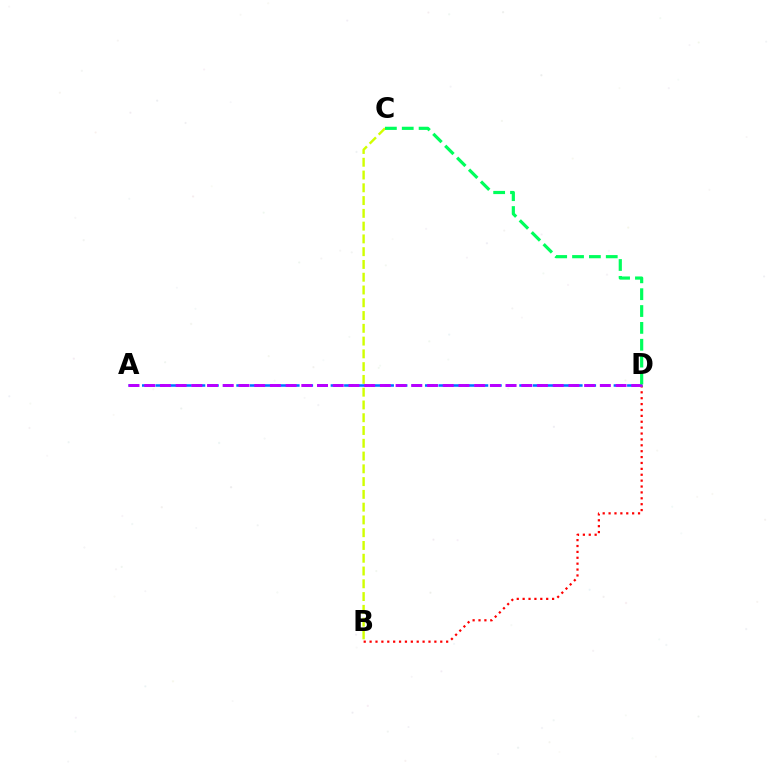{('B', 'D'): [{'color': '#ff0000', 'line_style': 'dotted', 'thickness': 1.6}], ('B', 'C'): [{'color': '#d1ff00', 'line_style': 'dashed', 'thickness': 1.74}], ('A', 'D'): [{'color': '#0074ff', 'line_style': 'dashed', 'thickness': 1.83}, {'color': '#b900ff', 'line_style': 'dashed', 'thickness': 2.13}], ('C', 'D'): [{'color': '#00ff5c', 'line_style': 'dashed', 'thickness': 2.29}]}